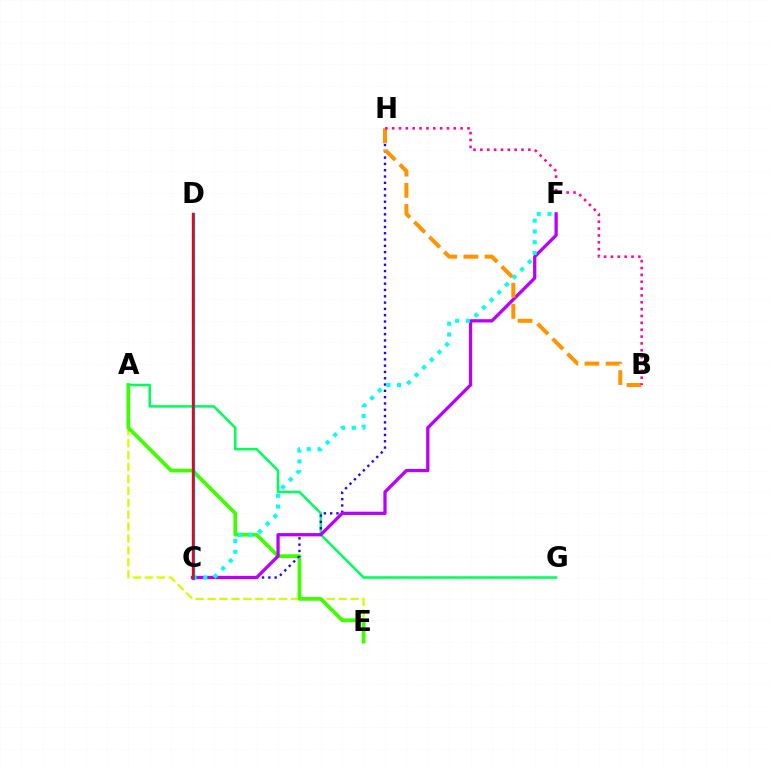{('A', 'E'): [{'color': '#d1ff00', 'line_style': 'dashed', 'thickness': 1.62}, {'color': '#3dff00', 'line_style': 'solid', 'thickness': 2.69}], ('A', 'G'): [{'color': '#00ff5c', 'line_style': 'solid', 'thickness': 1.83}], ('C', 'H'): [{'color': '#2500ff', 'line_style': 'dotted', 'thickness': 1.71}], ('C', 'F'): [{'color': '#b900ff', 'line_style': 'solid', 'thickness': 2.35}, {'color': '#00fff6', 'line_style': 'dotted', 'thickness': 2.93}], ('B', 'H'): [{'color': '#ff9400', 'line_style': 'dashed', 'thickness': 2.87}, {'color': '#ff00ac', 'line_style': 'dotted', 'thickness': 1.86}], ('C', 'D'): [{'color': '#0074ff', 'line_style': 'solid', 'thickness': 2.34}, {'color': '#ff0000', 'line_style': 'solid', 'thickness': 1.54}]}